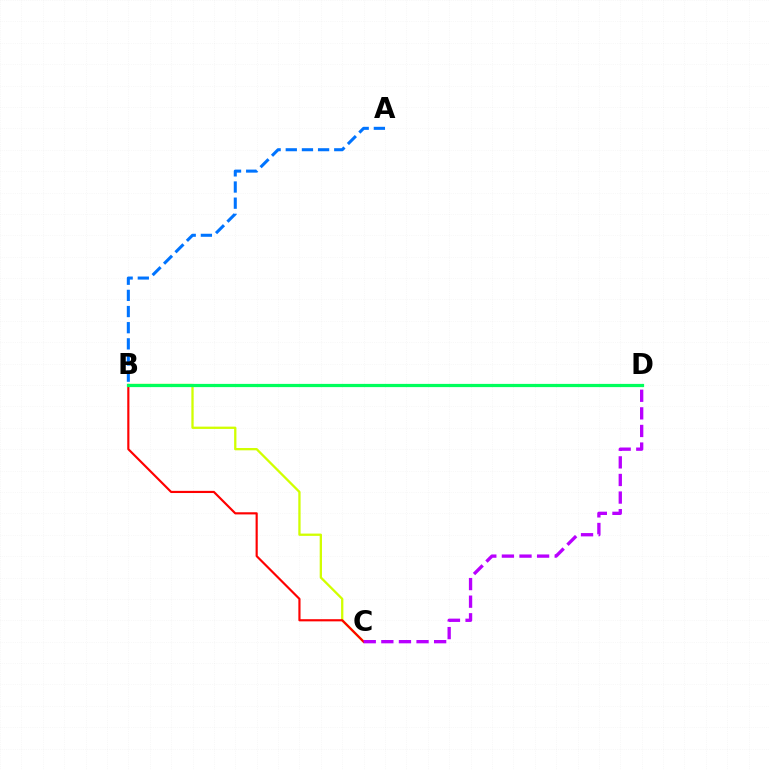{('B', 'C'): [{'color': '#d1ff00', 'line_style': 'solid', 'thickness': 1.65}, {'color': '#ff0000', 'line_style': 'solid', 'thickness': 1.56}], ('C', 'D'): [{'color': '#b900ff', 'line_style': 'dashed', 'thickness': 2.39}], ('A', 'B'): [{'color': '#0074ff', 'line_style': 'dashed', 'thickness': 2.19}], ('B', 'D'): [{'color': '#00ff5c', 'line_style': 'solid', 'thickness': 2.32}]}